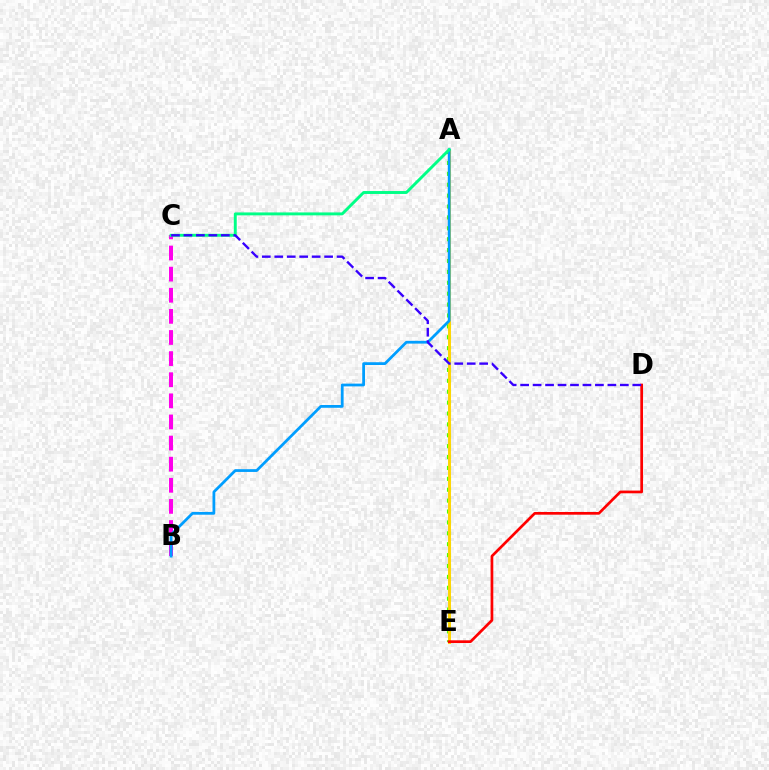{('B', 'C'): [{'color': '#ff00ed', 'line_style': 'dashed', 'thickness': 2.87}], ('A', 'E'): [{'color': '#4fff00', 'line_style': 'dotted', 'thickness': 2.96}, {'color': '#ffd500', 'line_style': 'solid', 'thickness': 2.12}], ('D', 'E'): [{'color': '#ff0000', 'line_style': 'solid', 'thickness': 1.95}], ('A', 'B'): [{'color': '#009eff', 'line_style': 'solid', 'thickness': 1.99}], ('A', 'C'): [{'color': '#00ff86', 'line_style': 'solid', 'thickness': 2.1}], ('C', 'D'): [{'color': '#3700ff', 'line_style': 'dashed', 'thickness': 1.69}]}